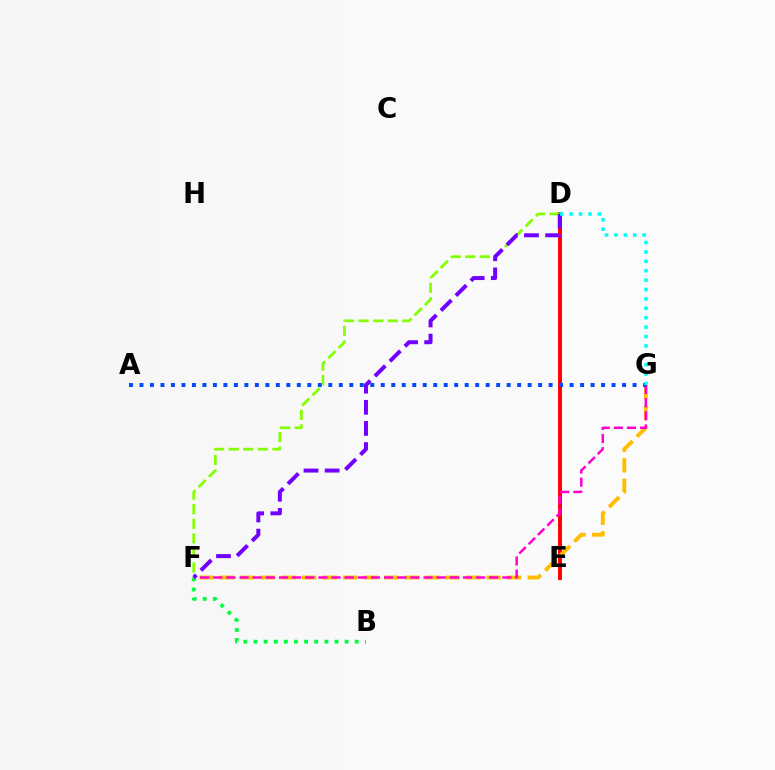{('D', 'E'): [{'color': '#ff0000', 'line_style': 'solid', 'thickness': 2.84}], ('D', 'F'): [{'color': '#84ff00', 'line_style': 'dashed', 'thickness': 1.98}, {'color': '#7200ff', 'line_style': 'dashed', 'thickness': 2.87}], ('B', 'F'): [{'color': '#00ff39', 'line_style': 'dotted', 'thickness': 2.75}], ('F', 'G'): [{'color': '#ffbd00', 'line_style': 'dashed', 'thickness': 2.79}, {'color': '#ff00cf', 'line_style': 'dashed', 'thickness': 1.79}], ('A', 'G'): [{'color': '#004bff', 'line_style': 'dotted', 'thickness': 2.85}], ('D', 'G'): [{'color': '#00fff6', 'line_style': 'dotted', 'thickness': 2.55}]}